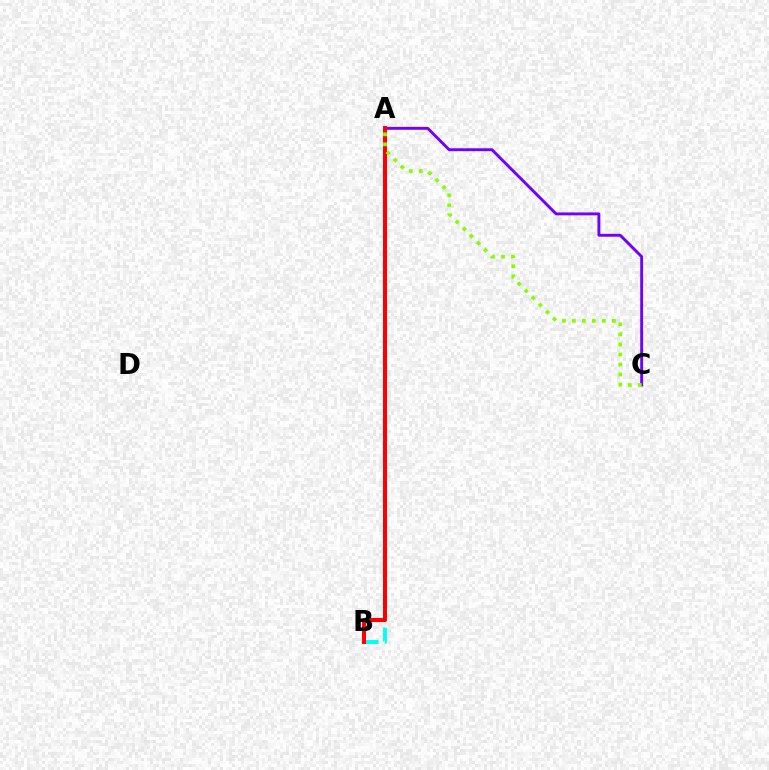{('A', 'C'): [{'color': '#7200ff', 'line_style': 'solid', 'thickness': 2.09}, {'color': '#84ff00', 'line_style': 'dotted', 'thickness': 2.72}], ('A', 'B'): [{'color': '#00fff6', 'line_style': 'dashed', 'thickness': 2.83}, {'color': '#ff0000', 'line_style': 'solid', 'thickness': 2.89}]}